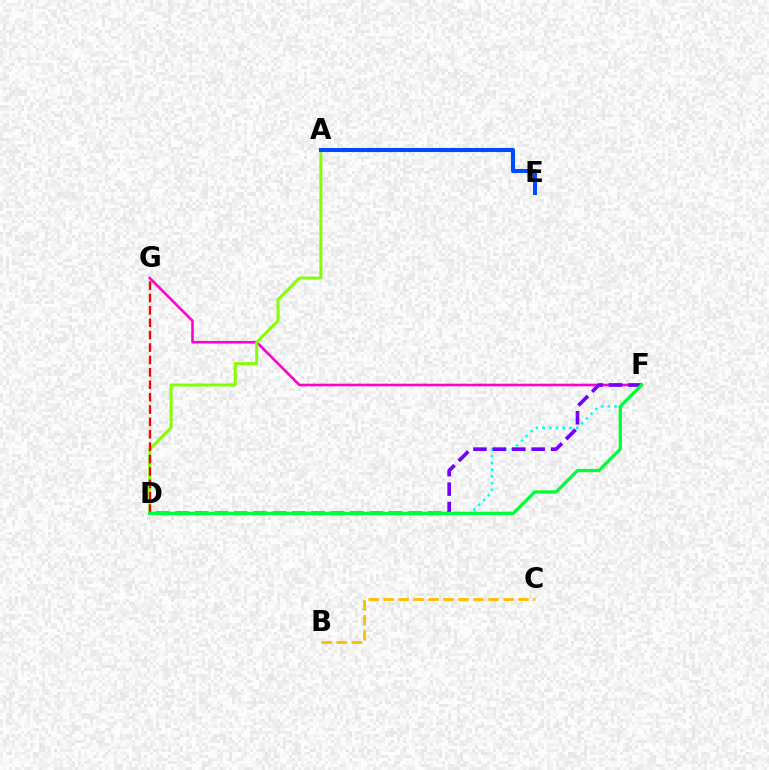{('F', 'G'): [{'color': '#ff00cf', 'line_style': 'solid', 'thickness': 1.87}], ('D', 'F'): [{'color': '#00fff6', 'line_style': 'dotted', 'thickness': 1.83}, {'color': '#7200ff', 'line_style': 'dashed', 'thickness': 2.64}, {'color': '#00ff39', 'line_style': 'solid', 'thickness': 2.36}], ('B', 'C'): [{'color': '#ffbd00', 'line_style': 'dashed', 'thickness': 2.04}], ('A', 'D'): [{'color': '#84ff00', 'line_style': 'solid', 'thickness': 2.12}], ('D', 'G'): [{'color': '#ff0000', 'line_style': 'dashed', 'thickness': 1.68}], ('A', 'E'): [{'color': '#004bff', 'line_style': 'solid', 'thickness': 2.95}]}